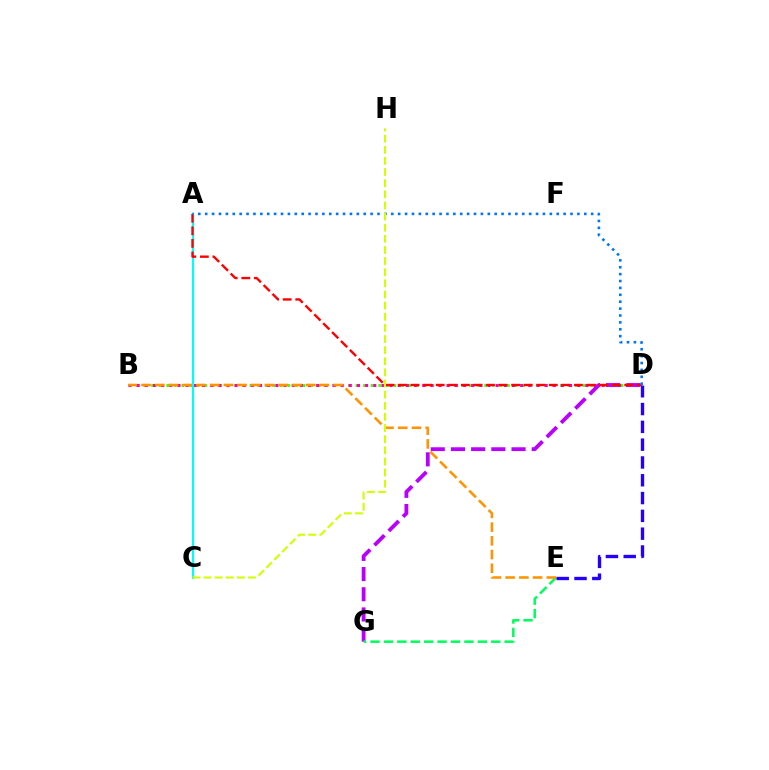{('B', 'D'): [{'color': '#3dff00', 'line_style': 'dotted', 'thickness': 2.06}, {'color': '#ff00ac', 'line_style': 'dotted', 'thickness': 2.22}], ('D', 'G'): [{'color': '#b900ff', 'line_style': 'dashed', 'thickness': 2.74}], ('A', 'C'): [{'color': '#00fff6', 'line_style': 'solid', 'thickness': 1.55}], ('E', 'G'): [{'color': '#00ff5c', 'line_style': 'dashed', 'thickness': 1.82}], ('A', 'D'): [{'color': '#ff0000', 'line_style': 'dashed', 'thickness': 1.71}, {'color': '#0074ff', 'line_style': 'dotted', 'thickness': 1.87}], ('B', 'E'): [{'color': '#ff9400', 'line_style': 'dashed', 'thickness': 1.86}], ('C', 'H'): [{'color': '#d1ff00', 'line_style': 'dashed', 'thickness': 1.51}], ('D', 'E'): [{'color': '#2500ff', 'line_style': 'dashed', 'thickness': 2.42}]}